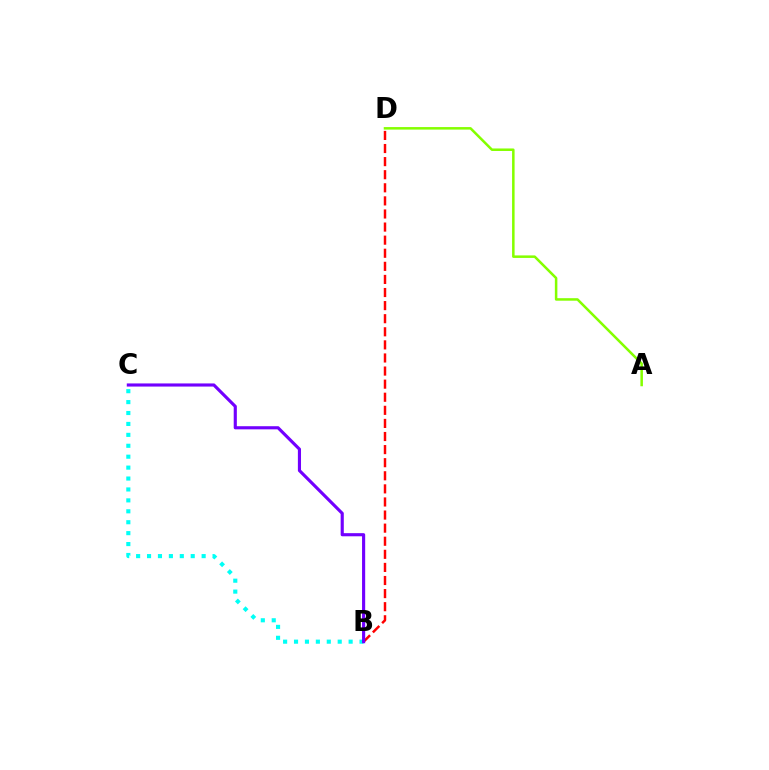{('B', 'C'): [{'color': '#00fff6', 'line_style': 'dotted', 'thickness': 2.97}, {'color': '#7200ff', 'line_style': 'solid', 'thickness': 2.25}], ('A', 'D'): [{'color': '#84ff00', 'line_style': 'solid', 'thickness': 1.81}], ('B', 'D'): [{'color': '#ff0000', 'line_style': 'dashed', 'thickness': 1.78}]}